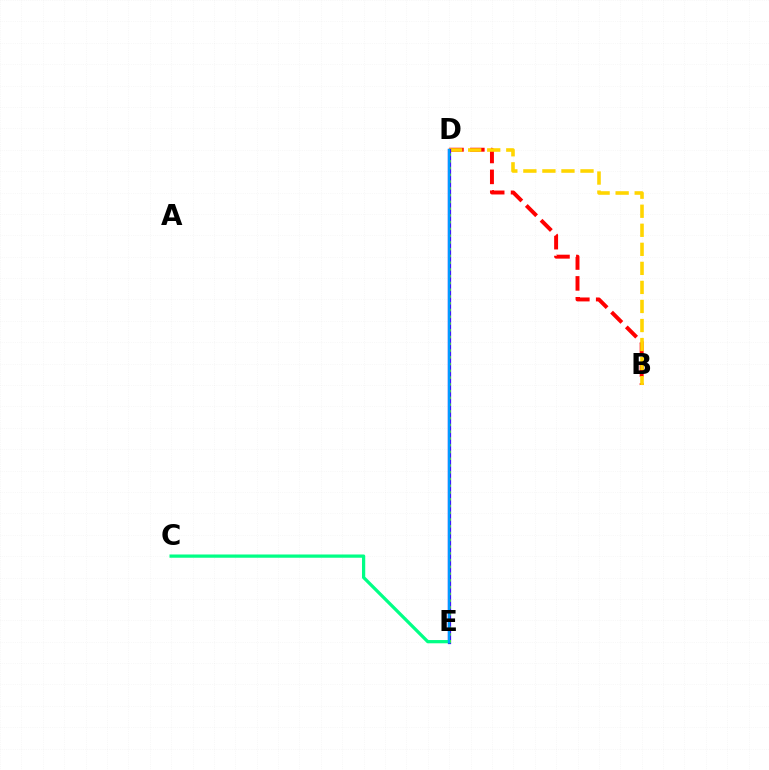{('B', 'D'): [{'color': '#ff0000', 'line_style': 'dashed', 'thickness': 2.84}, {'color': '#ffd500', 'line_style': 'dashed', 'thickness': 2.59}], ('D', 'E'): [{'color': '#3700ff', 'line_style': 'solid', 'thickness': 2.33}, {'color': '#ff00ed', 'line_style': 'solid', 'thickness': 1.51}, {'color': '#4fff00', 'line_style': 'dotted', 'thickness': 1.84}, {'color': '#009eff', 'line_style': 'solid', 'thickness': 1.68}], ('C', 'E'): [{'color': '#00ff86', 'line_style': 'solid', 'thickness': 2.34}]}